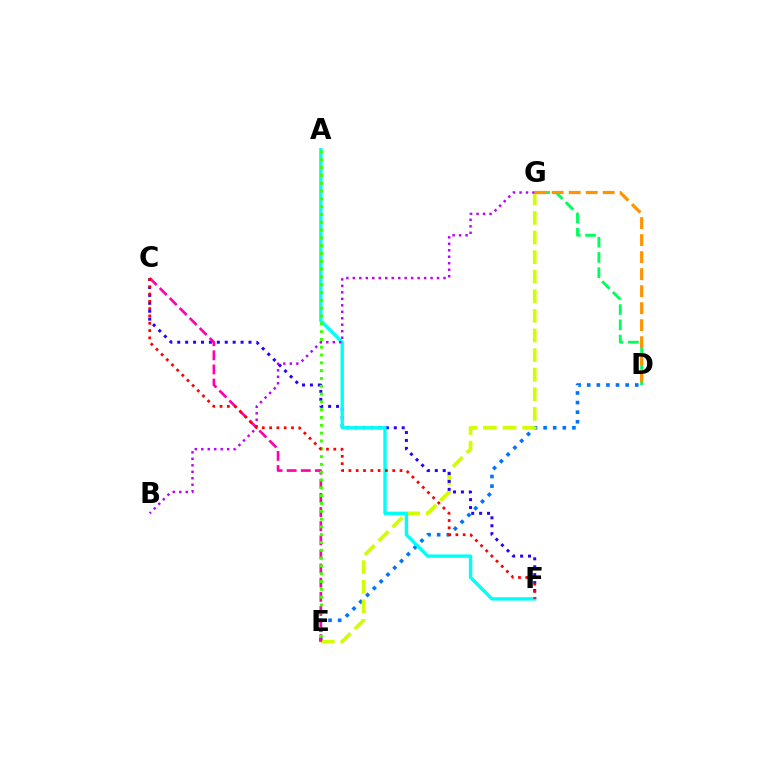{('D', 'E'): [{'color': '#0074ff', 'line_style': 'dotted', 'thickness': 2.61}], ('E', 'G'): [{'color': '#d1ff00', 'line_style': 'dashed', 'thickness': 2.66}], ('C', 'F'): [{'color': '#2500ff', 'line_style': 'dotted', 'thickness': 2.15}, {'color': '#ff0000', 'line_style': 'dotted', 'thickness': 1.98}], ('A', 'F'): [{'color': '#00fff6', 'line_style': 'solid', 'thickness': 2.43}], ('C', 'E'): [{'color': '#ff00ac', 'line_style': 'dashed', 'thickness': 1.92}], ('D', 'G'): [{'color': '#00ff5c', 'line_style': 'dashed', 'thickness': 2.07}, {'color': '#ff9400', 'line_style': 'dashed', 'thickness': 2.31}], ('A', 'E'): [{'color': '#3dff00', 'line_style': 'dotted', 'thickness': 2.12}], ('B', 'G'): [{'color': '#b900ff', 'line_style': 'dotted', 'thickness': 1.76}]}